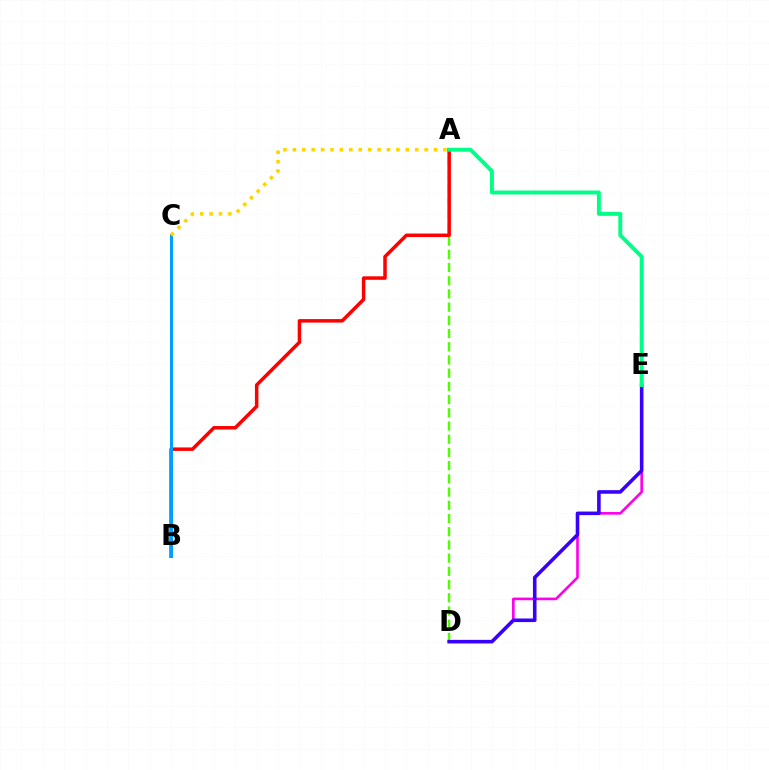{('A', 'D'): [{'color': '#4fff00', 'line_style': 'dashed', 'thickness': 1.79}], ('D', 'E'): [{'color': '#ff00ed', 'line_style': 'solid', 'thickness': 1.9}, {'color': '#3700ff', 'line_style': 'solid', 'thickness': 2.58}], ('A', 'B'): [{'color': '#ff0000', 'line_style': 'solid', 'thickness': 2.51}], ('B', 'C'): [{'color': '#009eff', 'line_style': 'solid', 'thickness': 2.2}], ('A', 'E'): [{'color': '#00ff86', 'line_style': 'solid', 'thickness': 2.83}], ('A', 'C'): [{'color': '#ffd500', 'line_style': 'dotted', 'thickness': 2.56}]}